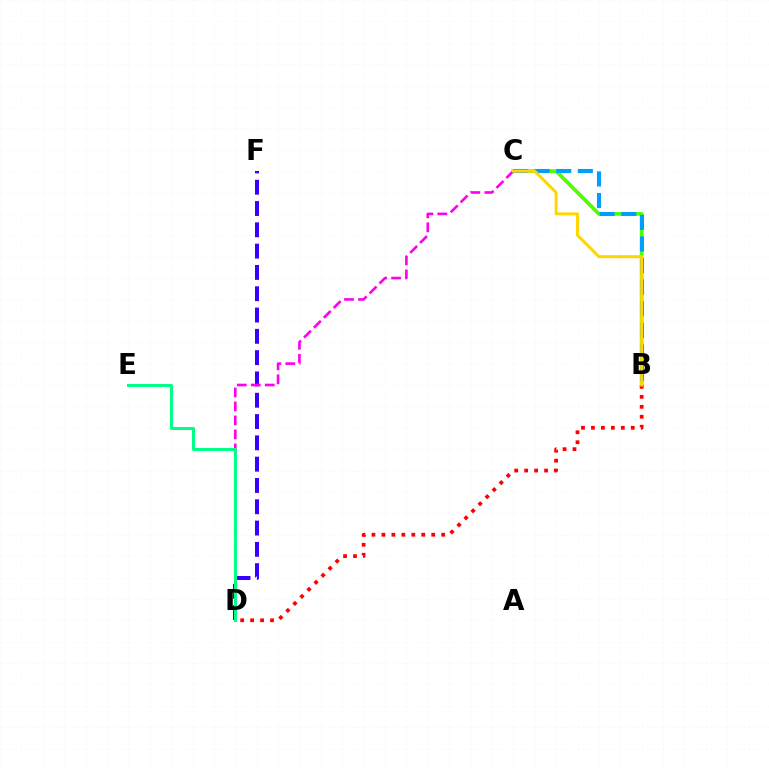{('D', 'F'): [{'color': '#3700ff', 'line_style': 'dashed', 'thickness': 2.89}], ('B', 'C'): [{'color': '#4fff00', 'line_style': 'solid', 'thickness': 2.67}, {'color': '#009eff', 'line_style': 'dashed', 'thickness': 2.93}, {'color': '#ffd500', 'line_style': 'solid', 'thickness': 2.15}], ('B', 'D'): [{'color': '#ff0000', 'line_style': 'dotted', 'thickness': 2.71}], ('C', 'D'): [{'color': '#ff00ed', 'line_style': 'dashed', 'thickness': 1.9}], ('D', 'E'): [{'color': '#00ff86', 'line_style': 'solid', 'thickness': 2.15}]}